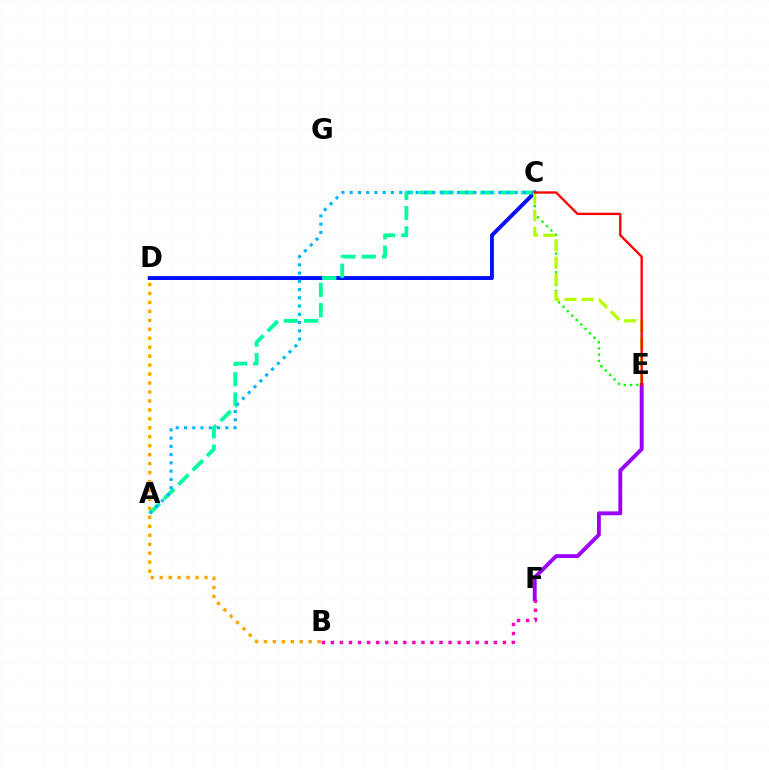{('C', 'D'): [{'color': '#0010ff', 'line_style': 'solid', 'thickness': 2.81}], ('A', 'C'): [{'color': '#00ff9d', 'line_style': 'dashed', 'thickness': 2.76}, {'color': '#00b5ff', 'line_style': 'dotted', 'thickness': 2.24}], ('B', 'D'): [{'color': '#ffa500', 'line_style': 'dotted', 'thickness': 2.43}], ('B', 'F'): [{'color': '#ff00bd', 'line_style': 'dotted', 'thickness': 2.46}], ('C', 'E'): [{'color': '#08ff00', 'line_style': 'dotted', 'thickness': 1.7}, {'color': '#b3ff00', 'line_style': 'dashed', 'thickness': 2.32}, {'color': '#ff0000', 'line_style': 'solid', 'thickness': 1.69}], ('E', 'F'): [{'color': '#9b00ff', 'line_style': 'solid', 'thickness': 2.8}]}